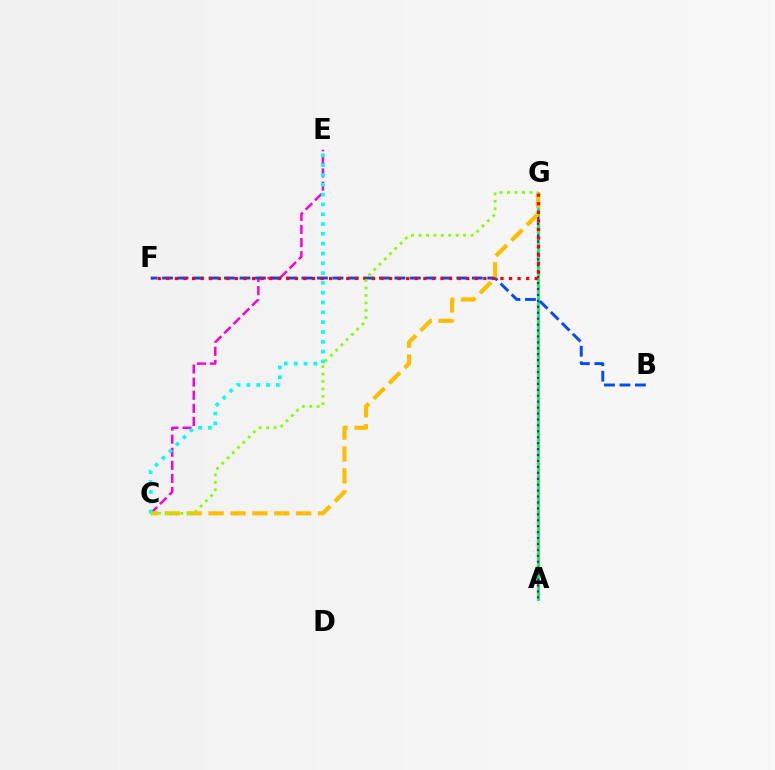{('A', 'G'): [{'color': '#00ff39', 'line_style': 'solid', 'thickness': 2.04}, {'color': '#7200ff', 'line_style': 'dotted', 'thickness': 1.61}], ('C', 'E'): [{'color': '#ff00cf', 'line_style': 'dashed', 'thickness': 1.78}, {'color': '#00fff6', 'line_style': 'dotted', 'thickness': 2.67}], ('B', 'F'): [{'color': '#004bff', 'line_style': 'dashed', 'thickness': 2.1}], ('C', 'G'): [{'color': '#ffbd00', 'line_style': 'dashed', 'thickness': 2.97}, {'color': '#84ff00', 'line_style': 'dotted', 'thickness': 2.02}], ('F', 'G'): [{'color': '#ff0000', 'line_style': 'dotted', 'thickness': 2.33}]}